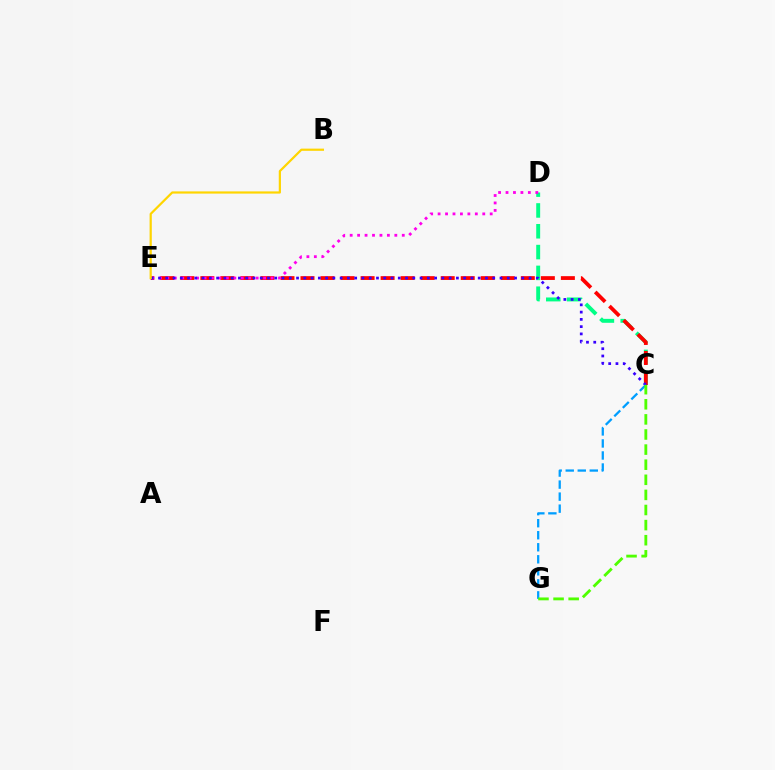{('C', 'D'): [{'color': '#00ff86', 'line_style': 'dashed', 'thickness': 2.83}], ('C', 'E'): [{'color': '#ff0000', 'line_style': 'dashed', 'thickness': 2.72}, {'color': '#3700ff', 'line_style': 'dotted', 'thickness': 1.97}], ('D', 'E'): [{'color': '#ff00ed', 'line_style': 'dotted', 'thickness': 2.02}], ('B', 'E'): [{'color': '#ffd500', 'line_style': 'solid', 'thickness': 1.59}], ('C', 'G'): [{'color': '#009eff', 'line_style': 'dashed', 'thickness': 1.63}, {'color': '#4fff00', 'line_style': 'dashed', 'thickness': 2.05}]}